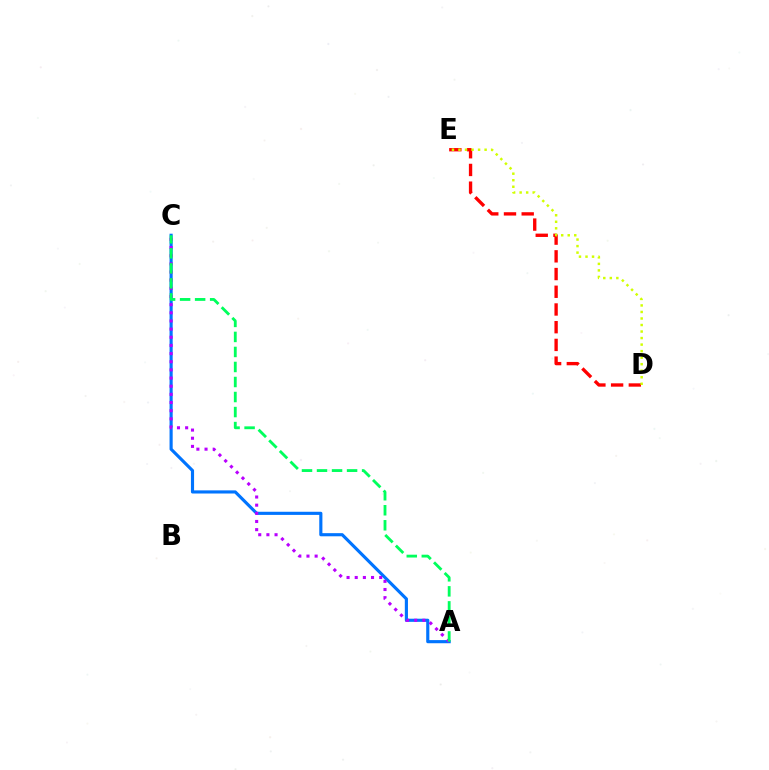{('D', 'E'): [{'color': '#ff0000', 'line_style': 'dashed', 'thickness': 2.41}, {'color': '#d1ff00', 'line_style': 'dotted', 'thickness': 1.77}], ('A', 'C'): [{'color': '#0074ff', 'line_style': 'solid', 'thickness': 2.26}, {'color': '#b900ff', 'line_style': 'dotted', 'thickness': 2.22}, {'color': '#00ff5c', 'line_style': 'dashed', 'thickness': 2.04}]}